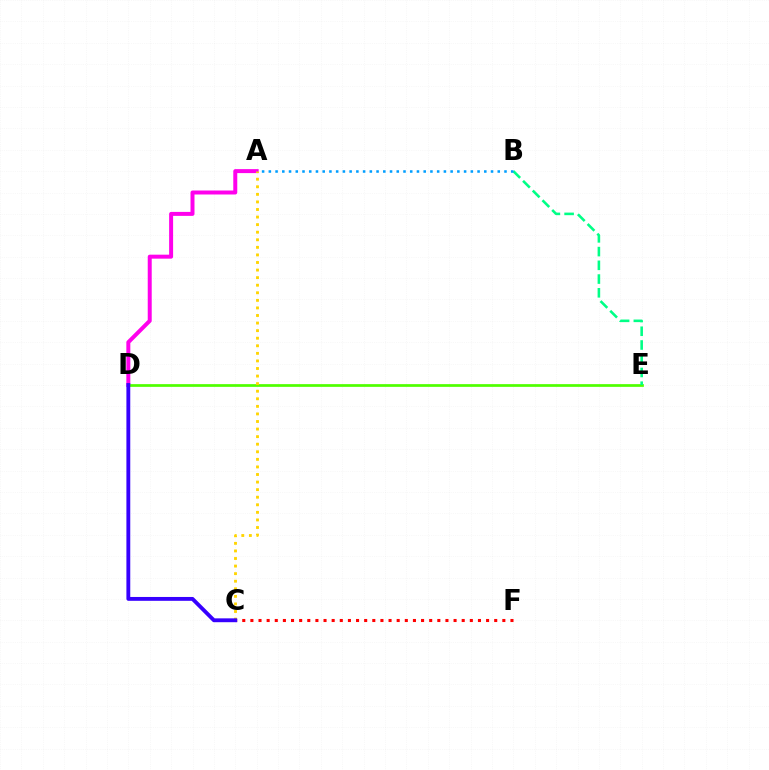{('C', 'F'): [{'color': '#ff0000', 'line_style': 'dotted', 'thickness': 2.21}], ('A', 'D'): [{'color': '#ff00ed', 'line_style': 'solid', 'thickness': 2.87}], ('D', 'E'): [{'color': '#4fff00', 'line_style': 'solid', 'thickness': 1.96}], ('A', 'C'): [{'color': '#ffd500', 'line_style': 'dotted', 'thickness': 2.06}], ('C', 'D'): [{'color': '#3700ff', 'line_style': 'solid', 'thickness': 2.77}], ('B', 'E'): [{'color': '#00ff86', 'line_style': 'dashed', 'thickness': 1.87}], ('A', 'B'): [{'color': '#009eff', 'line_style': 'dotted', 'thickness': 1.83}]}